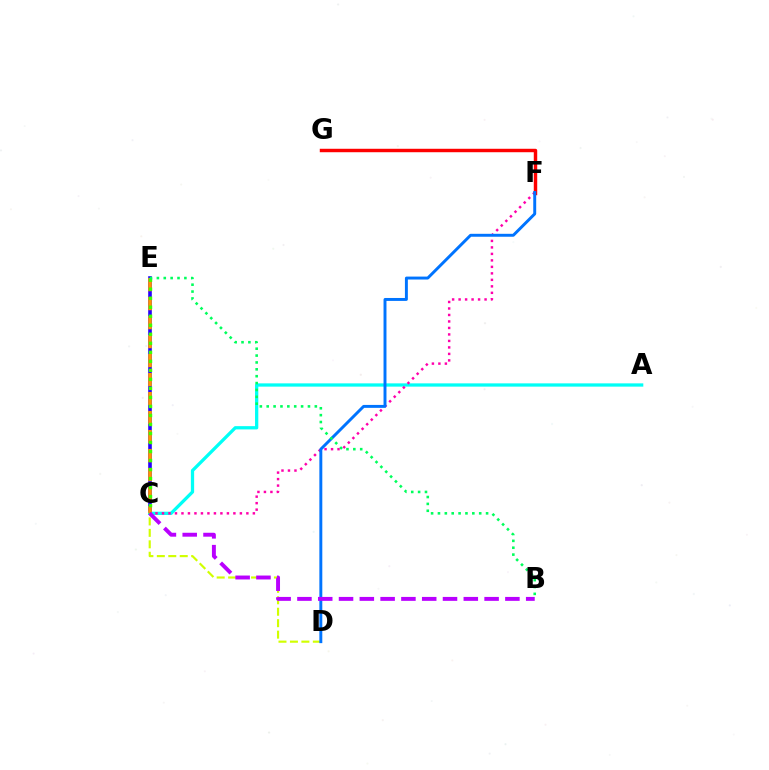{('C', 'E'): [{'color': '#2500ff', 'line_style': 'solid', 'thickness': 2.6}, {'color': '#ff9400', 'line_style': 'dashed', 'thickness': 2.58}, {'color': '#3dff00', 'line_style': 'dotted', 'thickness': 2.45}], ('A', 'C'): [{'color': '#00fff6', 'line_style': 'solid', 'thickness': 2.36}], ('C', 'D'): [{'color': '#d1ff00', 'line_style': 'dashed', 'thickness': 1.56}], ('C', 'F'): [{'color': '#ff00ac', 'line_style': 'dotted', 'thickness': 1.76}], ('F', 'G'): [{'color': '#ff0000', 'line_style': 'solid', 'thickness': 2.48}], ('D', 'F'): [{'color': '#0074ff', 'line_style': 'solid', 'thickness': 2.11}], ('B', 'C'): [{'color': '#b900ff', 'line_style': 'dashed', 'thickness': 2.83}], ('B', 'E'): [{'color': '#00ff5c', 'line_style': 'dotted', 'thickness': 1.87}]}